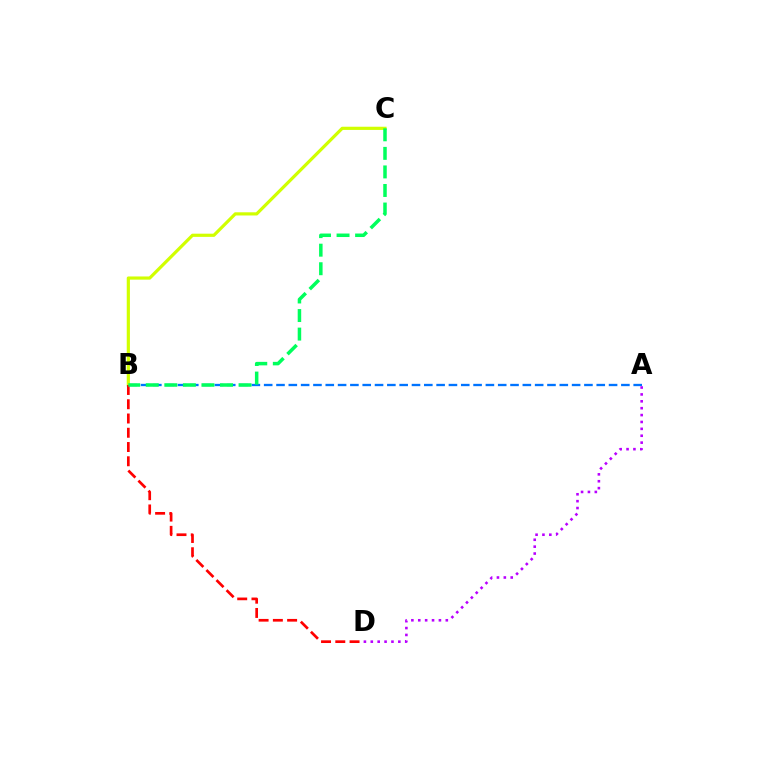{('A', 'B'): [{'color': '#0074ff', 'line_style': 'dashed', 'thickness': 1.67}], ('A', 'D'): [{'color': '#b900ff', 'line_style': 'dotted', 'thickness': 1.87}], ('B', 'C'): [{'color': '#d1ff00', 'line_style': 'solid', 'thickness': 2.29}, {'color': '#00ff5c', 'line_style': 'dashed', 'thickness': 2.52}], ('B', 'D'): [{'color': '#ff0000', 'line_style': 'dashed', 'thickness': 1.94}]}